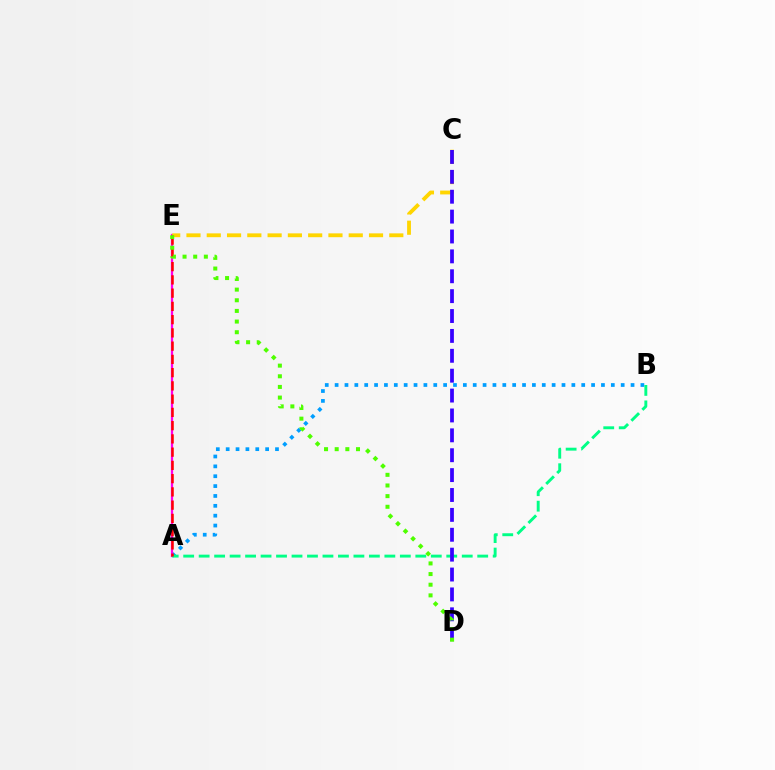{('A', 'B'): [{'color': '#009eff', 'line_style': 'dotted', 'thickness': 2.68}, {'color': '#00ff86', 'line_style': 'dashed', 'thickness': 2.1}], ('A', 'E'): [{'color': '#ff00ed', 'line_style': 'solid', 'thickness': 1.61}, {'color': '#ff0000', 'line_style': 'dashed', 'thickness': 1.8}], ('C', 'E'): [{'color': '#ffd500', 'line_style': 'dashed', 'thickness': 2.76}], ('C', 'D'): [{'color': '#3700ff', 'line_style': 'dashed', 'thickness': 2.7}], ('D', 'E'): [{'color': '#4fff00', 'line_style': 'dotted', 'thickness': 2.89}]}